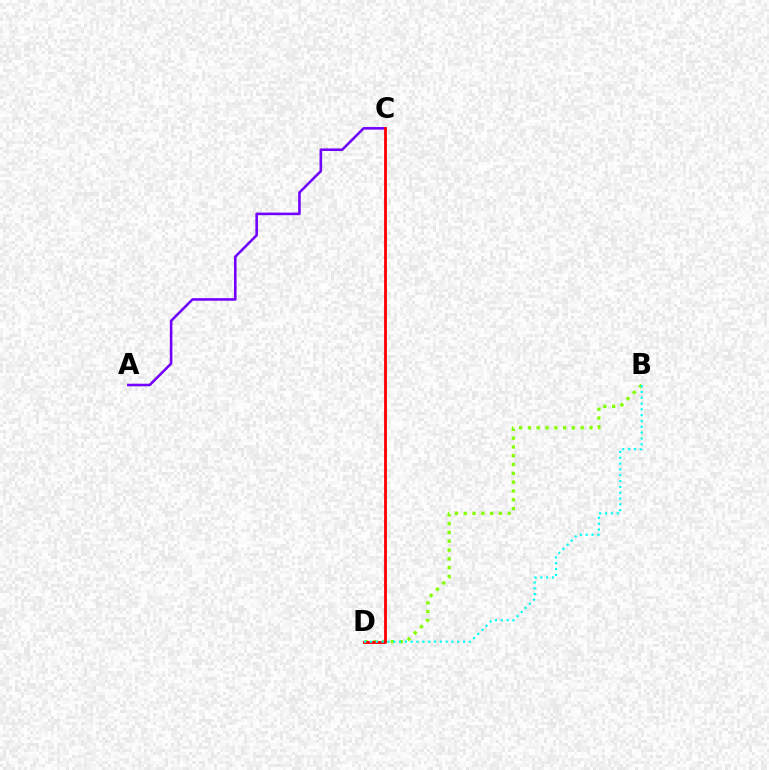{('B', 'D'): [{'color': '#84ff00', 'line_style': 'dotted', 'thickness': 2.39}, {'color': '#00fff6', 'line_style': 'dotted', 'thickness': 1.58}], ('A', 'C'): [{'color': '#7200ff', 'line_style': 'solid', 'thickness': 1.86}], ('C', 'D'): [{'color': '#ff0000', 'line_style': 'solid', 'thickness': 2.03}]}